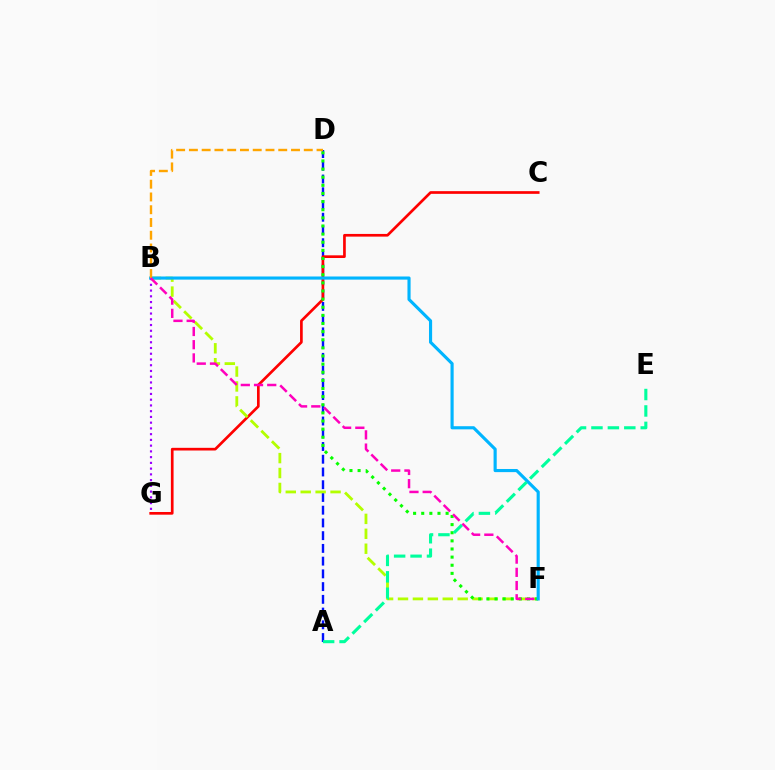{('A', 'D'): [{'color': '#0010ff', 'line_style': 'dashed', 'thickness': 1.73}], ('C', 'G'): [{'color': '#ff0000', 'line_style': 'solid', 'thickness': 1.93}], ('B', 'F'): [{'color': '#b3ff00', 'line_style': 'dashed', 'thickness': 2.03}, {'color': '#00b5ff', 'line_style': 'solid', 'thickness': 2.26}, {'color': '#ff00bd', 'line_style': 'dashed', 'thickness': 1.8}], ('B', 'G'): [{'color': '#9b00ff', 'line_style': 'dotted', 'thickness': 1.56}], ('D', 'F'): [{'color': '#08ff00', 'line_style': 'dotted', 'thickness': 2.21}], ('B', 'D'): [{'color': '#ffa500', 'line_style': 'dashed', 'thickness': 1.73}], ('A', 'E'): [{'color': '#00ff9d', 'line_style': 'dashed', 'thickness': 2.23}]}